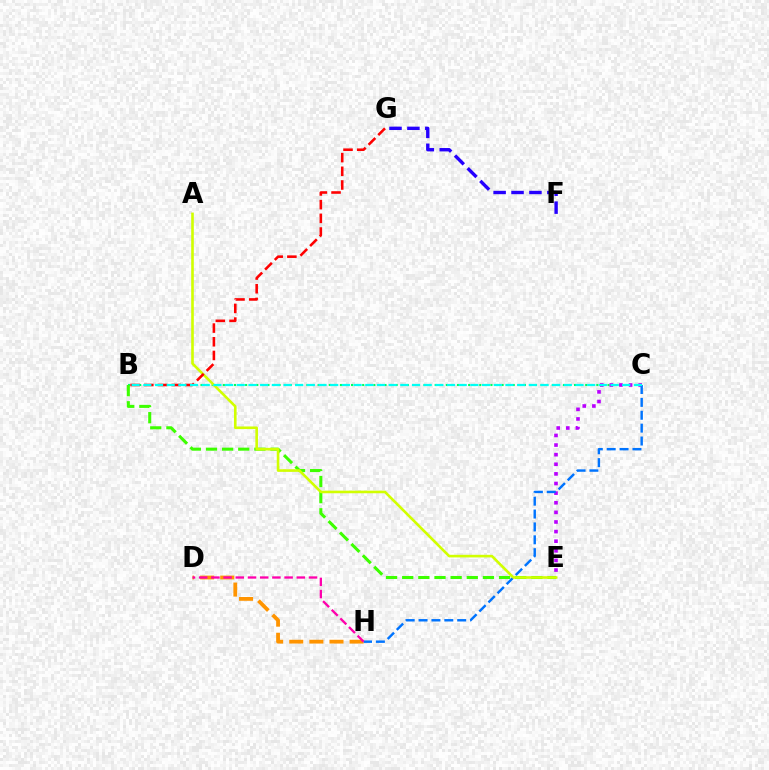{('B', 'C'): [{'color': '#00ff5c', 'line_style': 'dotted', 'thickness': 1.51}, {'color': '#00fff6', 'line_style': 'dashed', 'thickness': 1.59}], ('D', 'H'): [{'color': '#ff9400', 'line_style': 'dashed', 'thickness': 2.73}, {'color': '#ff00ac', 'line_style': 'dashed', 'thickness': 1.66}], ('C', 'E'): [{'color': '#b900ff', 'line_style': 'dotted', 'thickness': 2.61}], ('C', 'H'): [{'color': '#0074ff', 'line_style': 'dashed', 'thickness': 1.75}], ('B', 'E'): [{'color': '#3dff00', 'line_style': 'dashed', 'thickness': 2.19}], ('A', 'E'): [{'color': '#d1ff00', 'line_style': 'solid', 'thickness': 1.88}], ('B', 'G'): [{'color': '#ff0000', 'line_style': 'dashed', 'thickness': 1.86}], ('F', 'G'): [{'color': '#2500ff', 'line_style': 'dashed', 'thickness': 2.43}]}